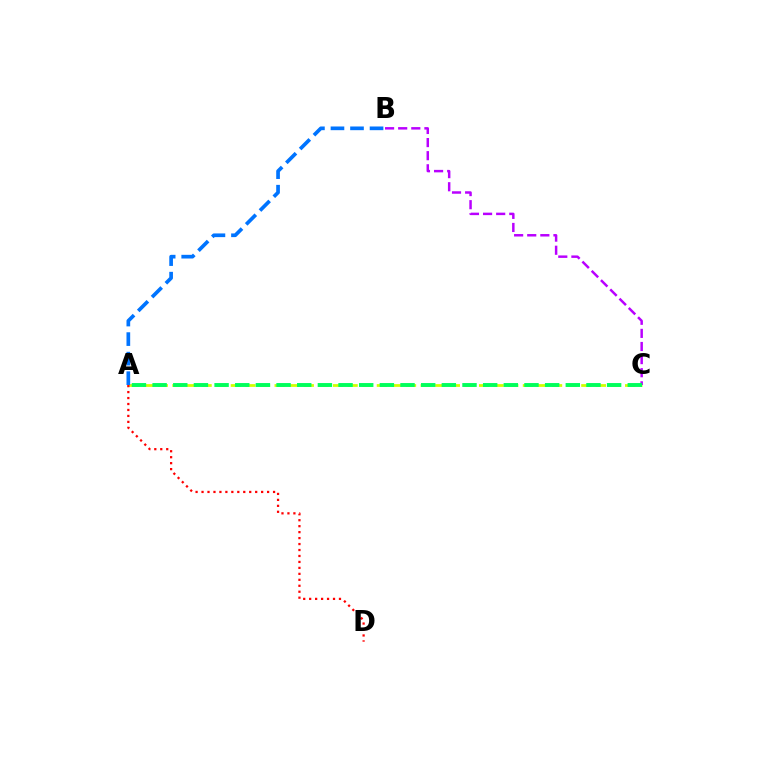{('A', 'C'): [{'color': '#d1ff00', 'line_style': 'dashed', 'thickness': 1.98}, {'color': '#00ff5c', 'line_style': 'dashed', 'thickness': 2.81}], ('B', 'C'): [{'color': '#b900ff', 'line_style': 'dashed', 'thickness': 1.78}], ('A', 'B'): [{'color': '#0074ff', 'line_style': 'dashed', 'thickness': 2.65}], ('A', 'D'): [{'color': '#ff0000', 'line_style': 'dotted', 'thickness': 1.62}]}